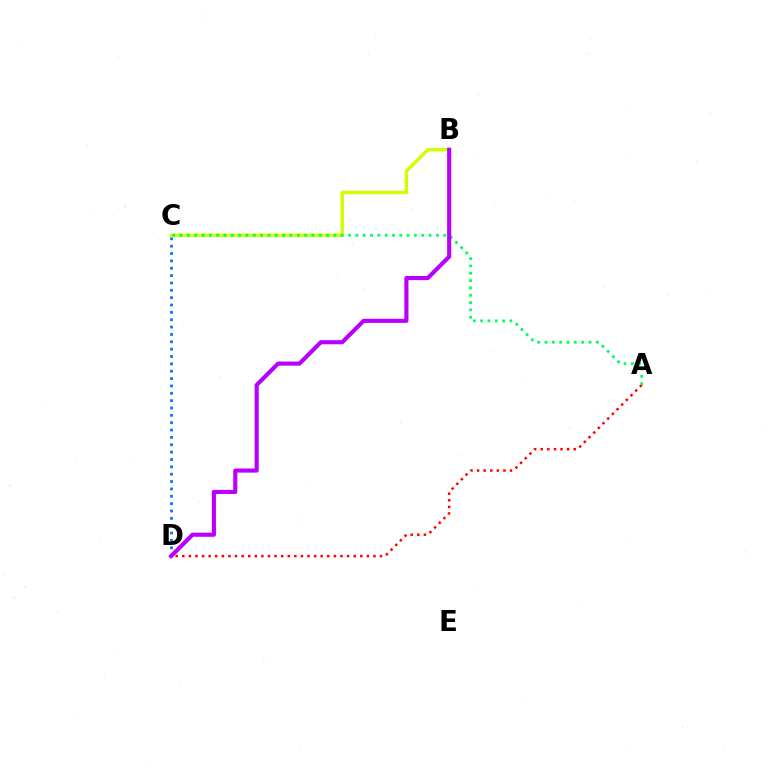{('A', 'D'): [{'color': '#ff0000', 'line_style': 'dotted', 'thickness': 1.79}], ('B', 'C'): [{'color': '#d1ff00', 'line_style': 'solid', 'thickness': 2.45}], ('A', 'C'): [{'color': '#00ff5c', 'line_style': 'dotted', 'thickness': 1.99}], ('C', 'D'): [{'color': '#0074ff', 'line_style': 'dotted', 'thickness': 2.0}], ('B', 'D'): [{'color': '#b900ff', 'line_style': 'solid', 'thickness': 2.97}]}